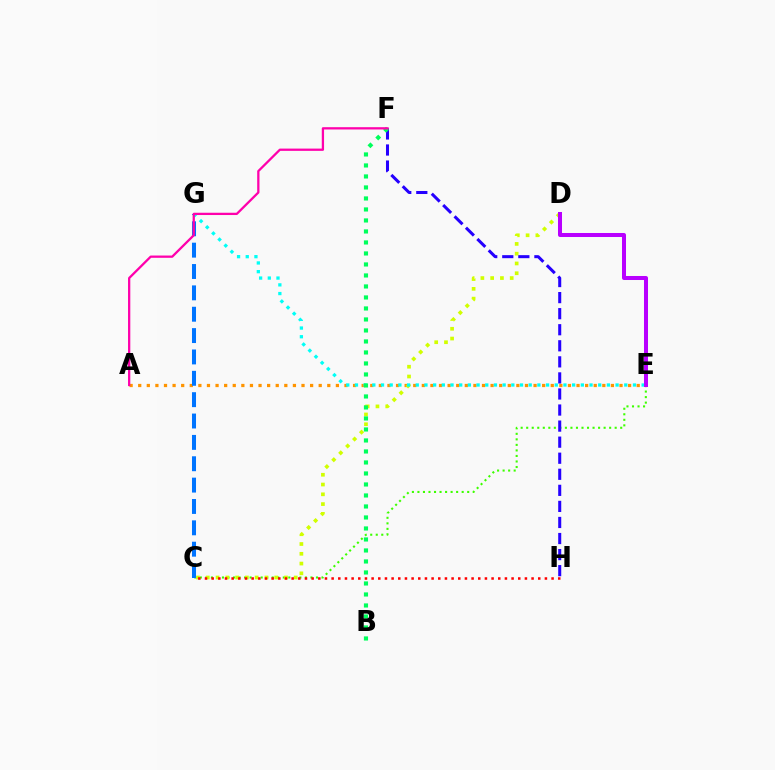{('A', 'E'): [{'color': '#ff9400', 'line_style': 'dotted', 'thickness': 2.34}], ('C', 'E'): [{'color': '#3dff00', 'line_style': 'dotted', 'thickness': 1.5}], ('C', 'D'): [{'color': '#d1ff00', 'line_style': 'dotted', 'thickness': 2.66}], ('E', 'G'): [{'color': '#00fff6', 'line_style': 'dotted', 'thickness': 2.36}], ('D', 'E'): [{'color': '#b900ff', 'line_style': 'solid', 'thickness': 2.89}], ('F', 'H'): [{'color': '#2500ff', 'line_style': 'dashed', 'thickness': 2.18}], ('B', 'F'): [{'color': '#00ff5c', 'line_style': 'dotted', 'thickness': 2.99}], ('C', 'H'): [{'color': '#ff0000', 'line_style': 'dotted', 'thickness': 1.81}], ('C', 'G'): [{'color': '#0074ff', 'line_style': 'dashed', 'thickness': 2.9}], ('A', 'F'): [{'color': '#ff00ac', 'line_style': 'solid', 'thickness': 1.64}]}